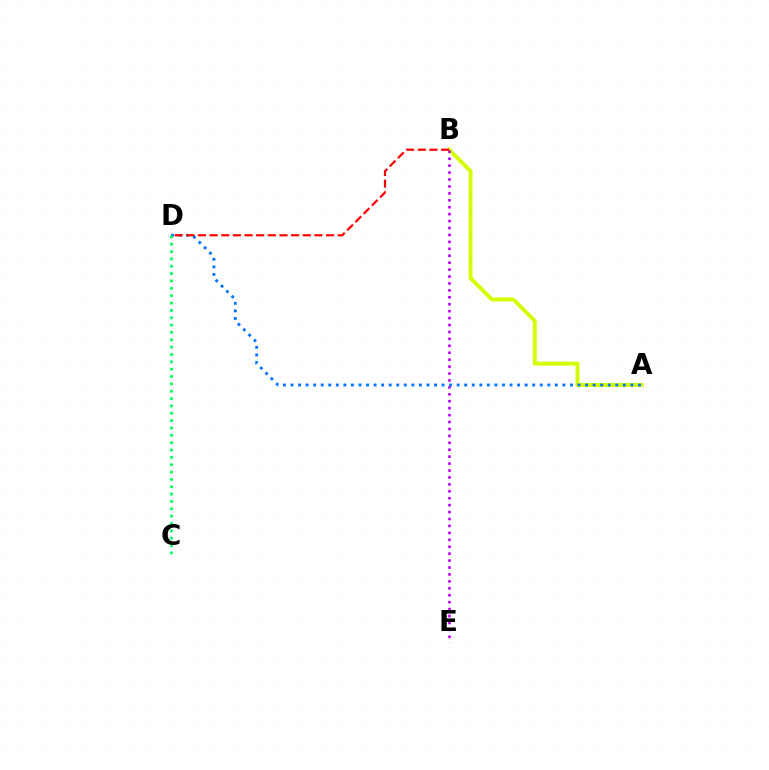{('A', 'B'): [{'color': '#d1ff00', 'line_style': 'solid', 'thickness': 2.81}], ('B', 'E'): [{'color': '#b900ff', 'line_style': 'dotted', 'thickness': 1.88}], ('A', 'D'): [{'color': '#0074ff', 'line_style': 'dotted', 'thickness': 2.05}], ('B', 'D'): [{'color': '#ff0000', 'line_style': 'dashed', 'thickness': 1.58}], ('C', 'D'): [{'color': '#00ff5c', 'line_style': 'dotted', 'thickness': 2.0}]}